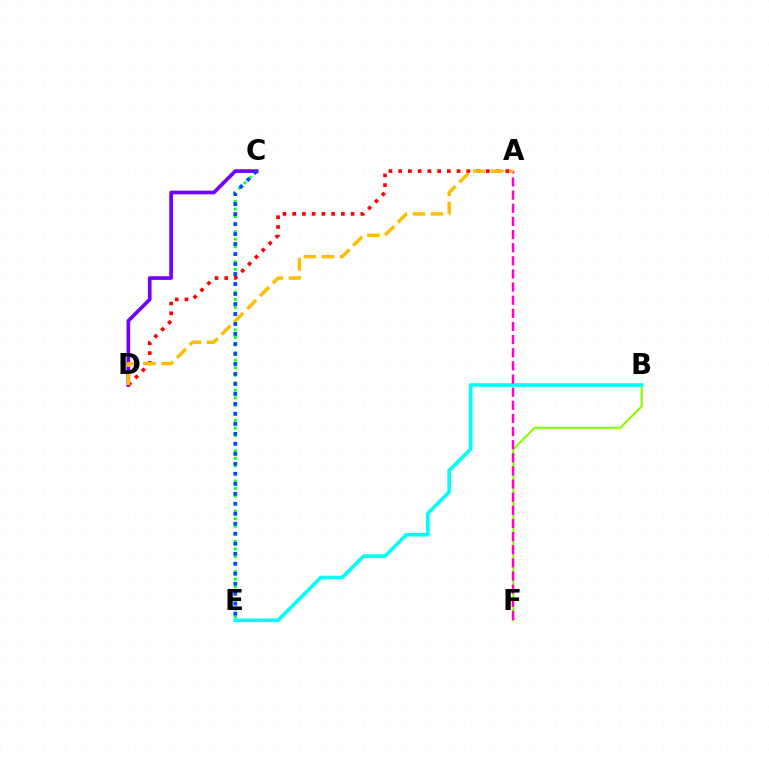{('B', 'F'): [{'color': '#84ff00', 'line_style': 'solid', 'thickness': 1.53}], ('B', 'E'): [{'color': '#00fff6', 'line_style': 'solid', 'thickness': 2.6}], ('C', 'E'): [{'color': '#00ff39', 'line_style': 'dotted', 'thickness': 2.05}, {'color': '#004bff', 'line_style': 'dotted', 'thickness': 2.71}], ('A', 'F'): [{'color': '#ff00cf', 'line_style': 'dashed', 'thickness': 1.78}], ('C', 'D'): [{'color': '#7200ff', 'line_style': 'solid', 'thickness': 2.65}], ('A', 'D'): [{'color': '#ff0000', 'line_style': 'dotted', 'thickness': 2.64}, {'color': '#ffbd00', 'line_style': 'dashed', 'thickness': 2.46}]}